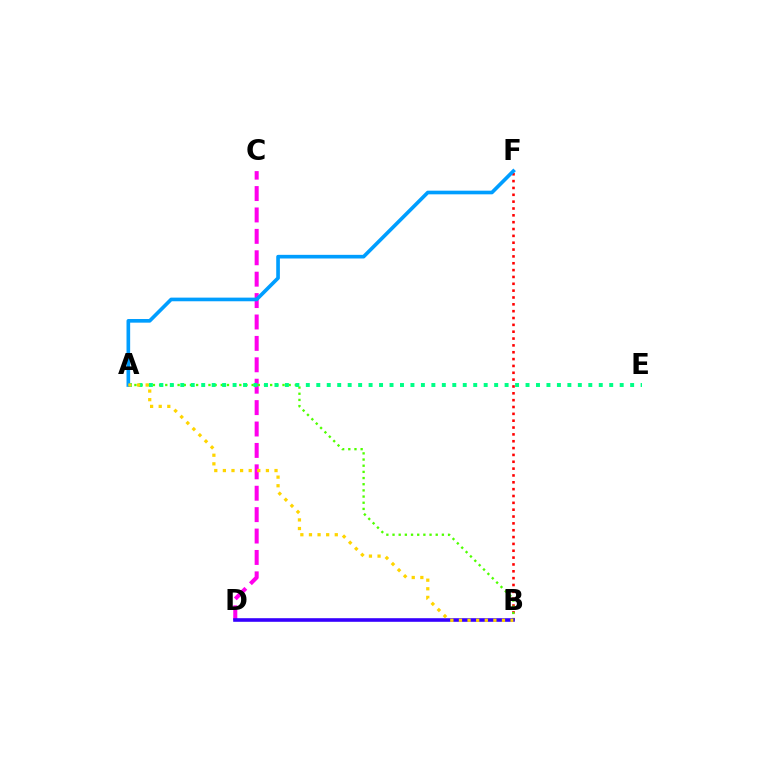{('B', 'F'): [{'color': '#ff0000', 'line_style': 'dotted', 'thickness': 1.86}], ('C', 'D'): [{'color': '#ff00ed', 'line_style': 'dashed', 'thickness': 2.91}], ('A', 'B'): [{'color': '#4fff00', 'line_style': 'dotted', 'thickness': 1.68}, {'color': '#ffd500', 'line_style': 'dotted', 'thickness': 2.34}], ('A', 'E'): [{'color': '#00ff86', 'line_style': 'dotted', 'thickness': 2.84}], ('A', 'F'): [{'color': '#009eff', 'line_style': 'solid', 'thickness': 2.63}], ('B', 'D'): [{'color': '#3700ff', 'line_style': 'solid', 'thickness': 2.59}]}